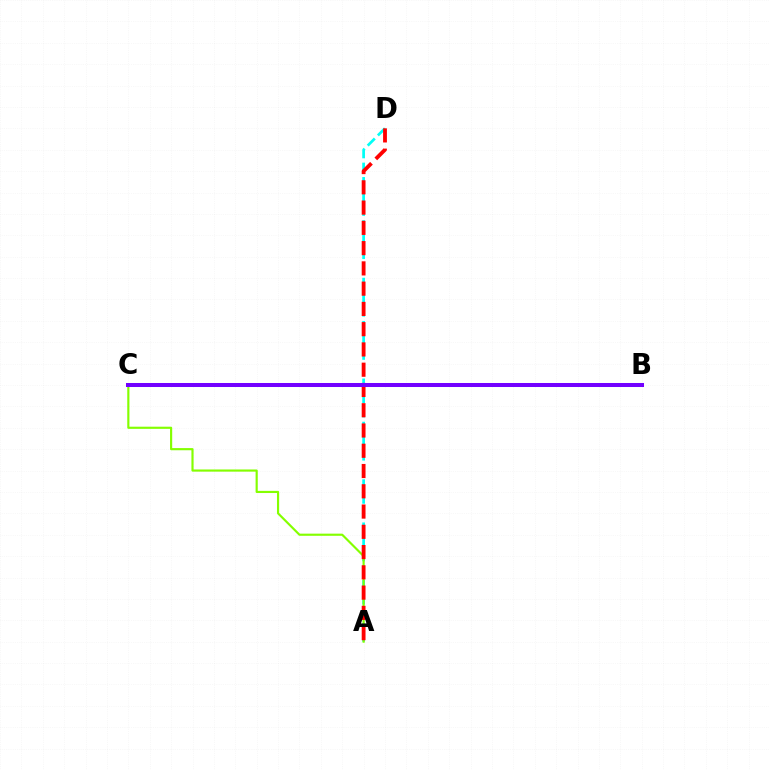{('A', 'D'): [{'color': '#00fff6', 'line_style': 'dashed', 'thickness': 1.96}, {'color': '#ff0000', 'line_style': 'dashed', 'thickness': 2.75}], ('A', 'C'): [{'color': '#84ff00', 'line_style': 'solid', 'thickness': 1.55}], ('B', 'C'): [{'color': '#7200ff', 'line_style': 'solid', 'thickness': 2.89}]}